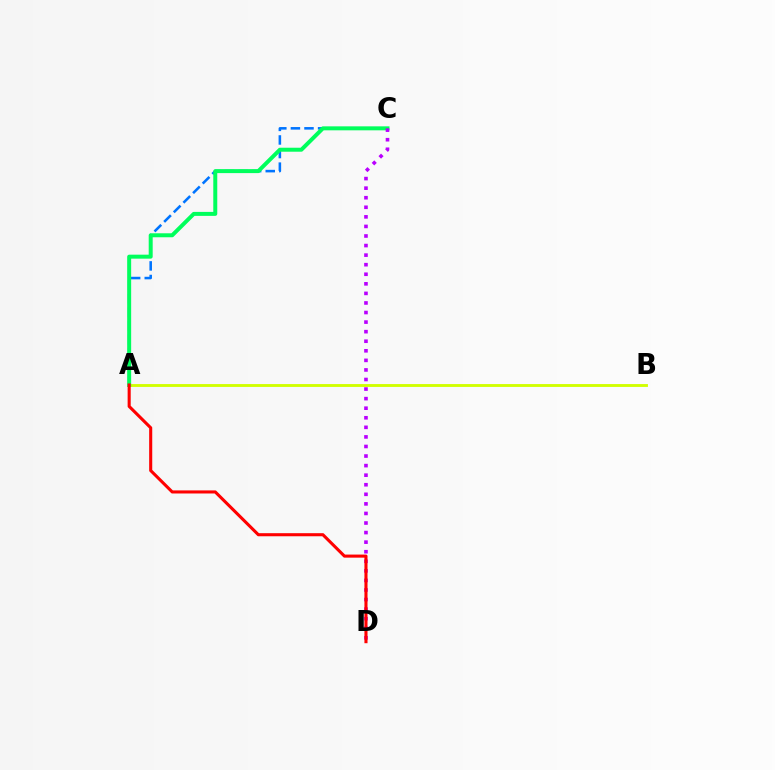{('A', 'B'): [{'color': '#d1ff00', 'line_style': 'solid', 'thickness': 2.06}], ('A', 'C'): [{'color': '#0074ff', 'line_style': 'dashed', 'thickness': 1.85}, {'color': '#00ff5c', 'line_style': 'solid', 'thickness': 2.87}], ('C', 'D'): [{'color': '#b900ff', 'line_style': 'dotted', 'thickness': 2.6}], ('A', 'D'): [{'color': '#ff0000', 'line_style': 'solid', 'thickness': 2.22}]}